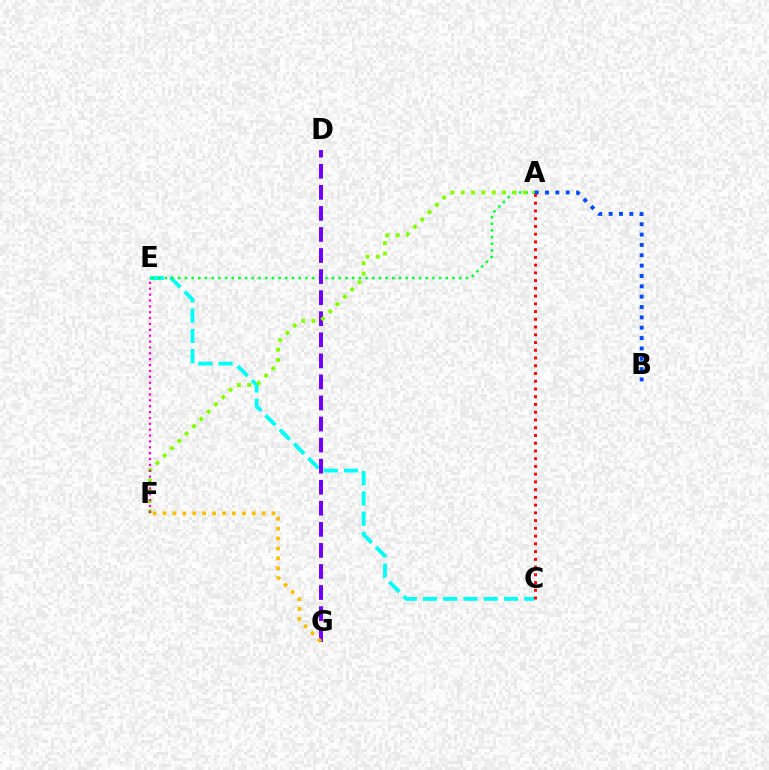{('C', 'E'): [{'color': '#00fff6', 'line_style': 'dashed', 'thickness': 2.75}], ('A', 'E'): [{'color': '#00ff39', 'line_style': 'dotted', 'thickness': 1.82}], ('D', 'G'): [{'color': '#7200ff', 'line_style': 'dashed', 'thickness': 2.86}], ('A', 'F'): [{'color': '#84ff00', 'line_style': 'dotted', 'thickness': 2.81}], ('E', 'F'): [{'color': '#ff00cf', 'line_style': 'dotted', 'thickness': 1.6}], ('A', 'B'): [{'color': '#004bff', 'line_style': 'dotted', 'thickness': 2.81}], ('F', 'G'): [{'color': '#ffbd00', 'line_style': 'dotted', 'thickness': 2.69}], ('A', 'C'): [{'color': '#ff0000', 'line_style': 'dotted', 'thickness': 2.1}]}